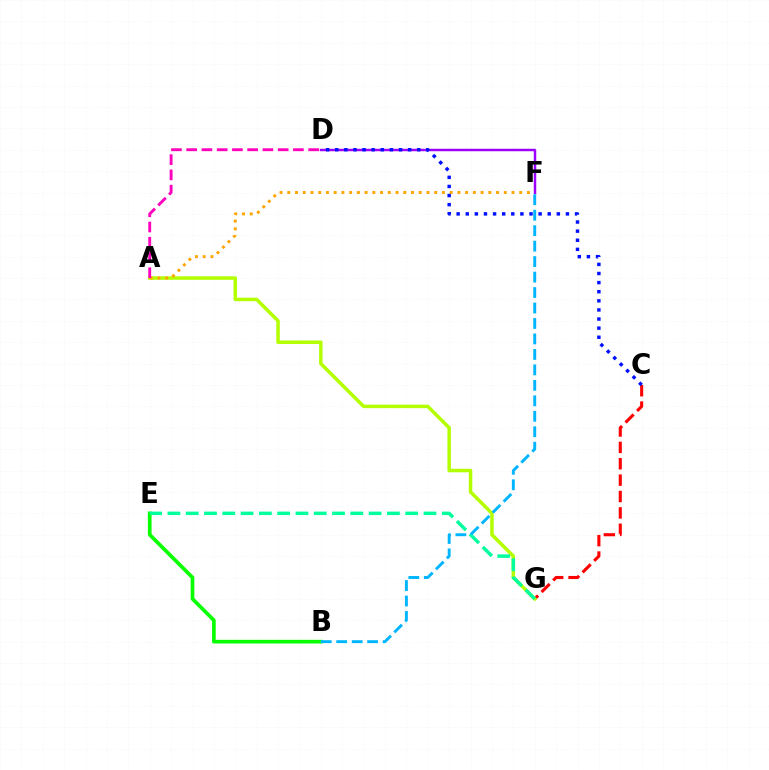{('D', 'F'): [{'color': '#9b00ff', 'line_style': 'solid', 'thickness': 1.77}], ('C', 'G'): [{'color': '#ff0000', 'line_style': 'dashed', 'thickness': 2.23}], ('A', 'G'): [{'color': '#b3ff00', 'line_style': 'solid', 'thickness': 2.51}], ('B', 'E'): [{'color': '#08ff00', 'line_style': 'solid', 'thickness': 2.65}], ('E', 'G'): [{'color': '#00ff9d', 'line_style': 'dashed', 'thickness': 2.48}], ('A', 'F'): [{'color': '#ffa500', 'line_style': 'dotted', 'thickness': 2.1}], ('B', 'F'): [{'color': '#00b5ff', 'line_style': 'dashed', 'thickness': 2.1}], ('C', 'D'): [{'color': '#0010ff', 'line_style': 'dotted', 'thickness': 2.47}], ('A', 'D'): [{'color': '#ff00bd', 'line_style': 'dashed', 'thickness': 2.07}]}